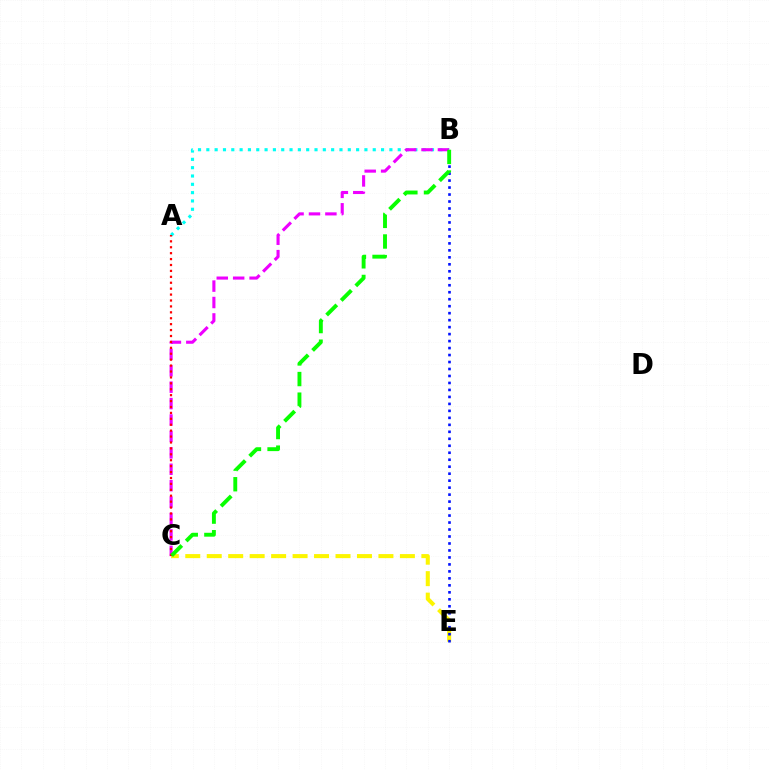{('C', 'E'): [{'color': '#fcf500', 'line_style': 'dashed', 'thickness': 2.92}], ('A', 'B'): [{'color': '#00fff6', 'line_style': 'dotted', 'thickness': 2.26}], ('B', 'C'): [{'color': '#ee00ff', 'line_style': 'dashed', 'thickness': 2.23}, {'color': '#08ff00', 'line_style': 'dashed', 'thickness': 2.8}], ('B', 'E'): [{'color': '#0010ff', 'line_style': 'dotted', 'thickness': 1.9}], ('A', 'C'): [{'color': '#ff0000', 'line_style': 'dotted', 'thickness': 1.61}]}